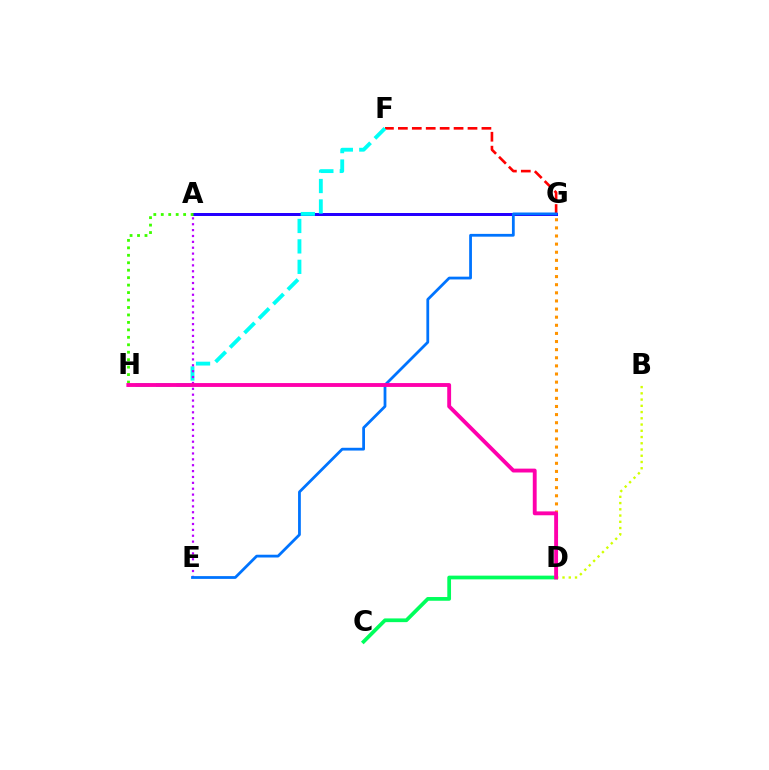{('D', 'G'): [{'color': '#ff9400', 'line_style': 'dotted', 'thickness': 2.21}], ('F', 'G'): [{'color': '#ff0000', 'line_style': 'dashed', 'thickness': 1.89}], ('A', 'G'): [{'color': '#2500ff', 'line_style': 'solid', 'thickness': 2.16}], ('F', 'H'): [{'color': '#00fff6', 'line_style': 'dashed', 'thickness': 2.78}], ('C', 'D'): [{'color': '#00ff5c', 'line_style': 'solid', 'thickness': 2.69}], ('B', 'D'): [{'color': '#d1ff00', 'line_style': 'dotted', 'thickness': 1.7}], ('A', 'H'): [{'color': '#3dff00', 'line_style': 'dotted', 'thickness': 2.03}], ('A', 'E'): [{'color': '#b900ff', 'line_style': 'dotted', 'thickness': 1.6}], ('E', 'G'): [{'color': '#0074ff', 'line_style': 'solid', 'thickness': 2.0}], ('D', 'H'): [{'color': '#ff00ac', 'line_style': 'solid', 'thickness': 2.78}]}